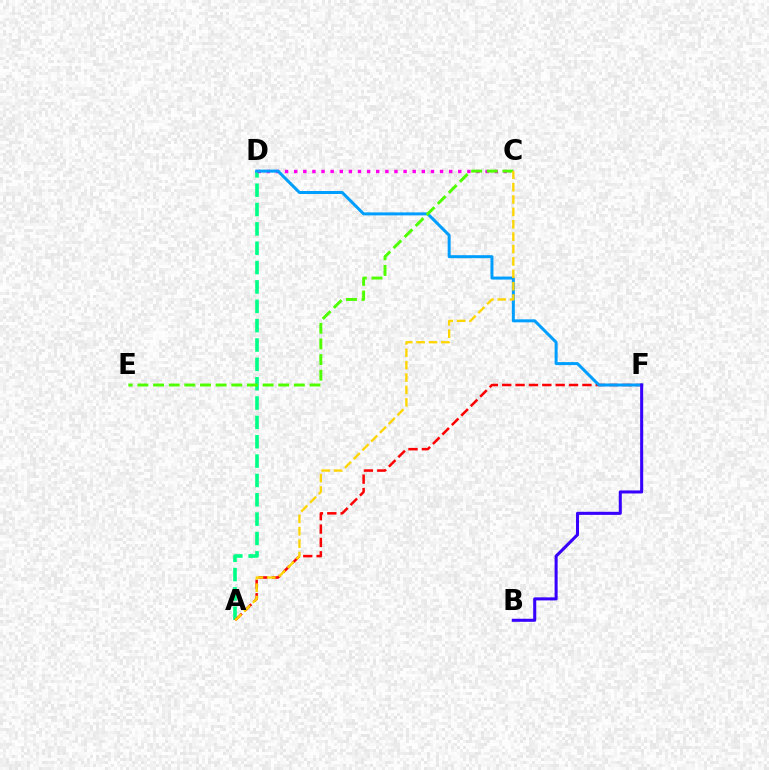{('A', 'D'): [{'color': '#00ff86', 'line_style': 'dashed', 'thickness': 2.63}], ('C', 'D'): [{'color': '#ff00ed', 'line_style': 'dotted', 'thickness': 2.48}], ('A', 'F'): [{'color': '#ff0000', 'line_style': 'dashed', 'thickness': 1.82}], ('D', 'F'): [{'color': '#009eff', 'line_style': 'solid', 'thickness': 2.15}], ('C', 'E'): [{'color': '#4fff00', 'line_style': 'dashed', 'thickness': 2.13}], ('B', 'F'): [{'color': '#3700ff', 'line_style': 'solid', 'thickness': 2.2}], ('A', 'C'): [{'color': '#ffd500', 'line_style': 'dashed', 'thickness': 1.68}]}